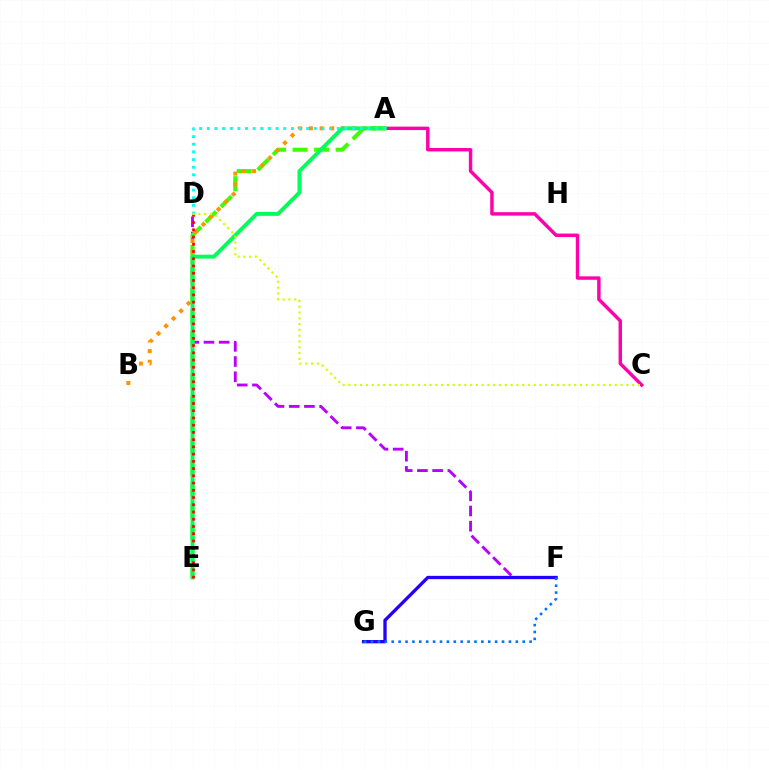{('D', 'F'): [{'color': '#b900ff', 'line_style': 'dashed', 'thickness': 2.07}], ('A', 'C'): [{'color': '#ff00ac', 'line_style': 'solid', 'thickness': 2.48}], ('F', 'G'): [{'color': '#2500ff', 'line_style': 'solid', 'thickness': 2.38}, {'color': '#0074ff', 'line_style': 'dotted', 'thickness': 1.87}], ('A', 'E'): [{'color': '#3dff00', 'line_style': 'dashed', 'thickness': 2.93}, {'color': '#00ff5c', 'line_style': 'solid', 'thickness': 2.82}], ('A', 'B'): [{'color': '#ff9400', 'line_style': 'dotted', 'thickness': 2.89}], ('A', 'D'): [{'color': '#00fff6', 'line_style': 'dotted', 'thickness': 2.08}], ('D', 'E'): [{'color': '#ff0000', 'line_style': 'dotted', 'thickness': 1.97}], ('C', 'D'): [{'color': '#d1ff00', 'line_style': 'dotted', 'thickness': 1.57}]}